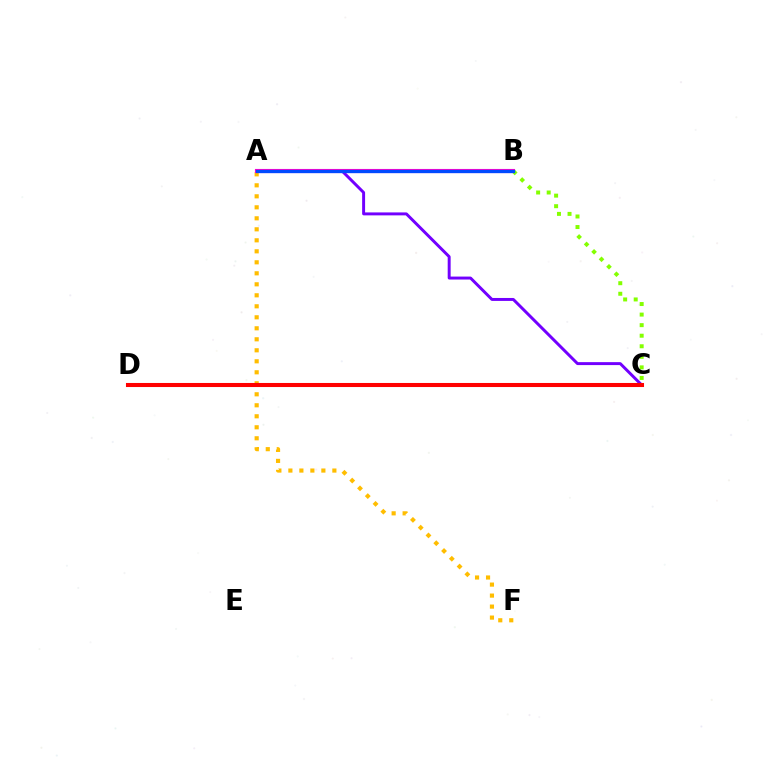{('C', 'D'): [{'color': '#00ff39', 'line_style': 'dotted', 'thickness': 1.78}, {'color': '#ff0000', 'line_style': 'solid', 'thickness': 2.92}], ('A', 'F'): [{'color': '#ffbd00', 'line_style': 'dotted', 'thickness': 2.99}], ('A', 'C'): [{'color': '#7200ff', 'line_style': 'solid', 'thickness': 2.13}], ('A', 'B'): [{'color': '#ff00cf', 'line_style': 'solid', 'thickness': 2.96}, {'color': '#00fff6', 'line_style': 'dashed', 'thickness': 2.0}, {'color': '#004bff', 'line_style': 'solid', 'thickness': 2.36}], ('B', 'C'): [{'color': '#84ff00', 'line_style': 'dotted', 'thickness': 2.87}]}